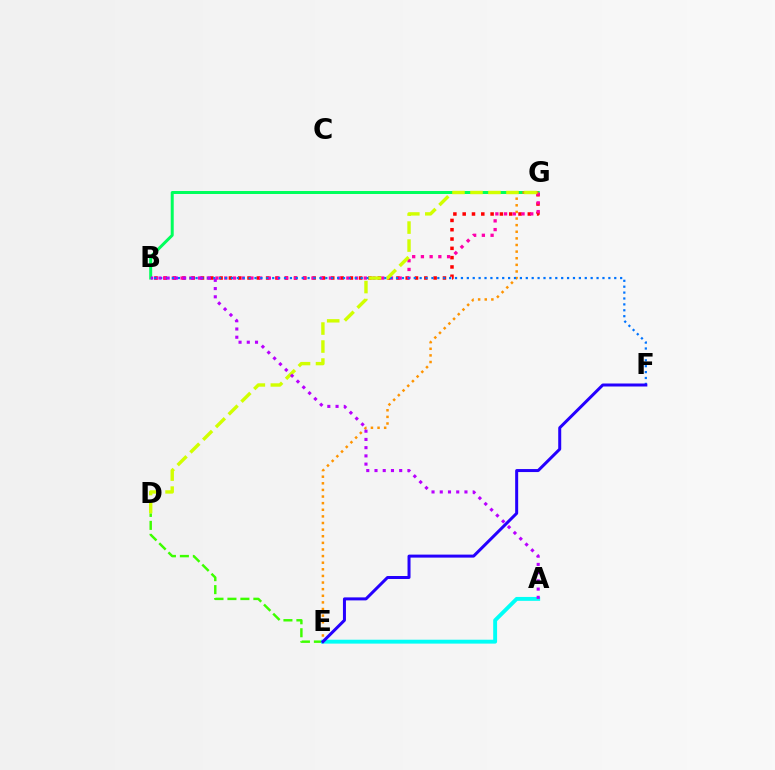{('B', 'G'): [{'color': '#ff0000', 'line_style': 'dotted', 'thickness': 2.53}, {'color': '#00ff5c', 'line_style': 'solid', 'thickness': 2.15}, {'color': '#ff00ac', 'line_style': 'dotted', 'thickness': 2.37}], ('D', 'E'): [{'color': '#3dff00', 'line_style': 'dashed', 'thickness': 1.76}], ('A', 'E'): [{'color': '#00fff6', 'line_style': 'solid', 'thickness': 2.8}], ('E', 'G'): [{'color': '#ff9400', 'line_style': 'dotted', 'thickness': 1.8}], ('B', 'F'): [{'color': '#0074ff', 'line_style': 'dotted', 'thickness': 1.6}], ('D', 'G'): [{'color': '#d1ff00', 'line_style': 'dashed', 'thickness': 2.44}], ('A', 'B'): [{'color': '#b900ff', 'line_style': 'dotted', 'thickness': 2.24}], ('E', 'F'): [{'color': '#2500ff', 'line_style': 'solid', 'thickness': 2.16}]}